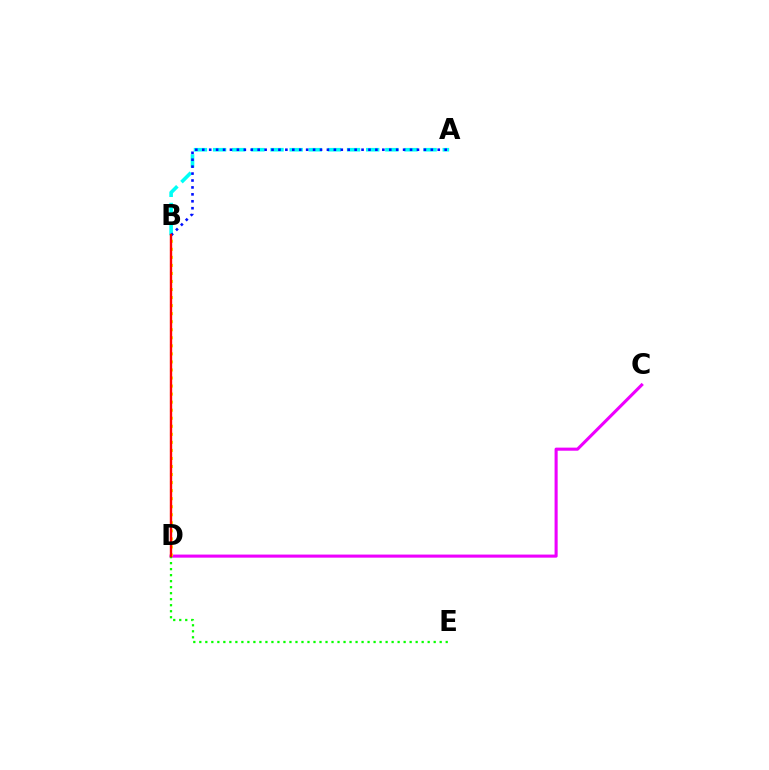{('C', 'D'): [{'color': '#ee00ff', 'line_style': 'solid', 'thickness': 2.22}], ('B', 'D'): [{'color': '#fcf500', 'line_style': 'dotted', 'thickness': 2.19}, {'color': '#ff0000', 'line_style': 'solid', 'thickness': 1.72}], ('D', 'E'): [{'color': '#08ff00', 'line_style': 'dotted', 'thickness': 1.63}], ('A', 'B'): [{'color': '#00fff6', 'line_style': 'dashed', 'thickness': 2.6}, {'color': '#0010ff', 'line_style': 'dotted', 'thickness': 1.88}]}